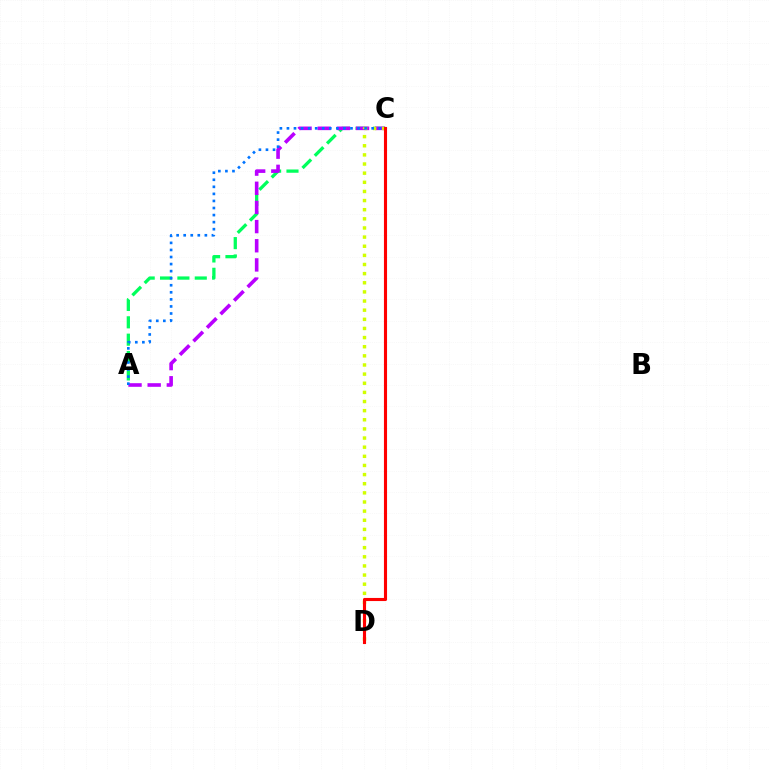{('A', 'C'): [{'color': '#00ff5c', 'line_style': 'dashed', 'thickness': 2.36}, {'color': '#b900ff', 'line_style': 'dashed', 'thickness': 2.6}, {'color': '#0074ff', 'line_style': 'dotted', 'thickness': 1.92}], ('C', 'D'): [{'color': '#d1ff00', 'line_style': 'dotted', 'thickness': 2.48}, {'color': '#ff0000', 'line_style': 'solid', 'thickness': 2.23}]}